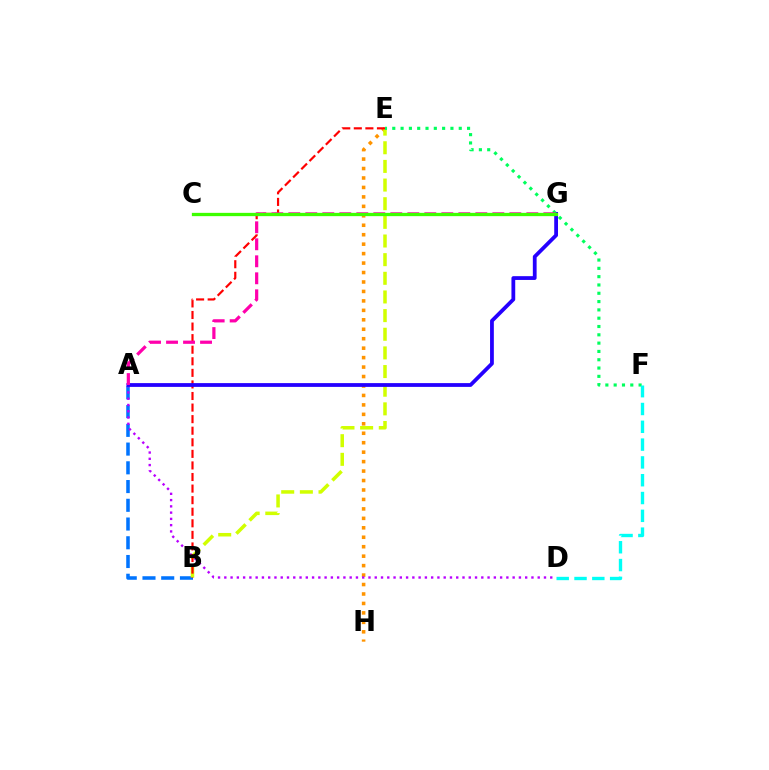{('E', 'H'): [{'color': '#ff9400', 'line_style': 'dotted', 'thickness': 2.57}], ('A', 'B'): [{'color': '#0074ff', 'line_style': 'dashed', 'thickness': 2.55}], ('A', 'D'): [{'color': '#b900ff', 'line_style': 'dotted', 'thickness': 1.7}], ('B', 'E'): [{'color': '#d1ff00', 'line_style': 'dashed', 'thickness': 2.53}, {'color': '#ff0000', 'line_style': 'dashed', 'thickness': 1.57}], ('A', 'G'): [{'color': '#2500ff', 'line_style': 'solid', 'thickness': 2.72}, {'color': '#ff00ac', 'line_style': 'dashed', 'thickness': 2.31}], ('E', 'F'): [{'color': '#00ff5c', 'line_style': 'dotted', 'thickness': 2.26}], ('D', 'F'): [{'color': '#00fff6', 'line_style': 'dashed', 'thickness': 2.42}], ('C', 'G'): [{'color': '#3dff00', 'line_style': 'solid', 'thickness': 2.37}]}